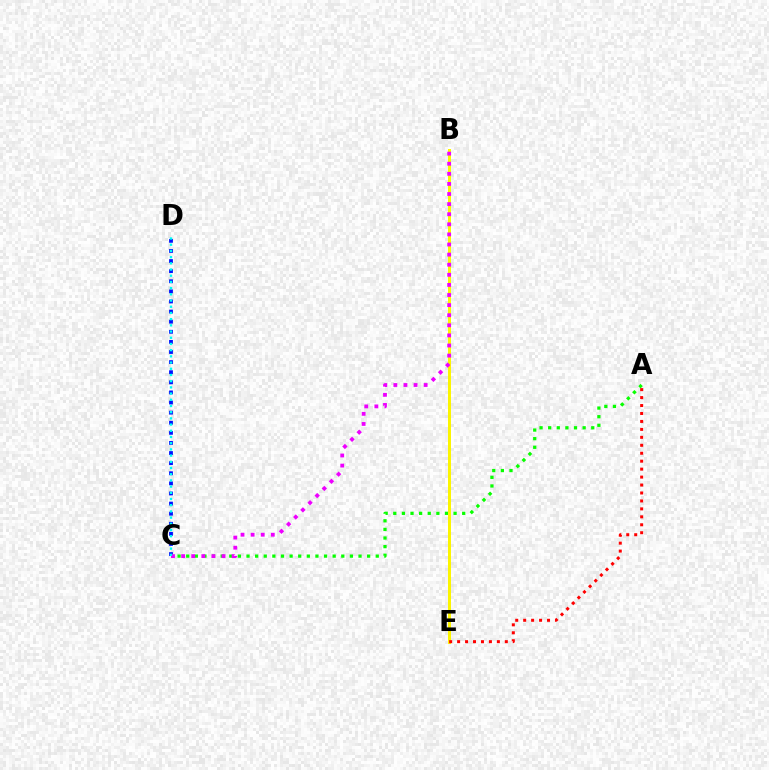{('C', 'D'): [{'color': '#0010ff', 'line_style': 'dotted', 'thickness': 2.75}, {'color': '#00fff6', 'line_style': 'dotted', 'thickness': 1.69}], ('A', 'C'): [{'color': '#08ff00', 'line_style': 'dotted', 'thickness': 2.34}], ('B', 'E'): [{'color': '#fcf500', 'line_style': 'solid', 'thickness': 2.15}], ('B', 'C'): [{'color': '#ee00ff', 'line_style': 'dotted', 'thickness': 2.74}], ('A', 'E'): [{'color': '#ff0000', 'line_style': 'dotted', 'thickness': 2.16}]}